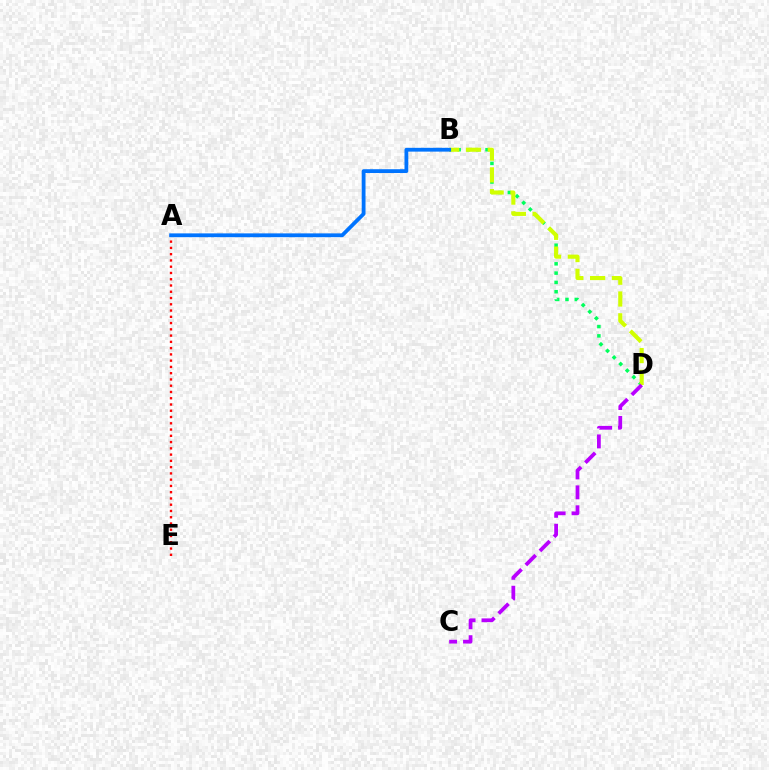{('A', 'E'): [{'color': '#ff0000', 'line_style': 'dotted', 'thickness': 1.7}], ('B', 'D'): [{'color': '#00ff5c', 'line_style': 'dotted', 'thickness': 2.53}, {'color': '#d1ff00', 'line_style': 'dashed', 'thickness': 2.96}], ('C', 'D'): [{'color': '#b900ff', 'line_style': 'dashed', 'thickness': 2.71}], ('A', 'B'): [{'color': '#0074ff', 'line_style': 'solid', 'thickness': 2.74}]}